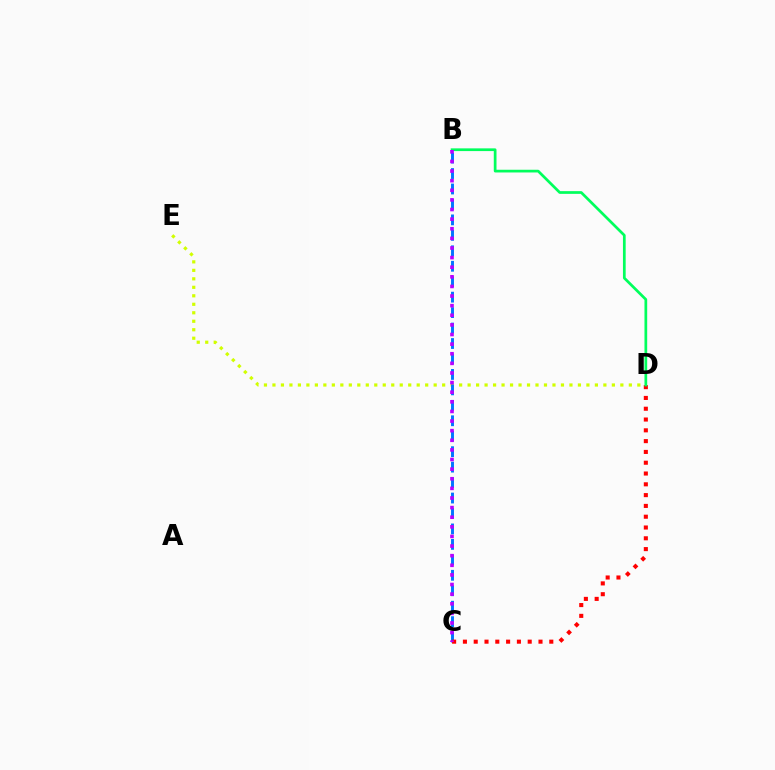{('D', 'E'): [{'color': '#d1ff00', 'line_style': 'dotted', 'thickness': 2.31}], ('B', 'C'): [{'color': '#0074ff', 'line_style': 'dashed', 'thickness': 2.1}, {'color': '#b900ff', 'line_style': 'dotted', 'thickness': 2.61}], ('C', 'D'): [{'color': '#ff0000', 'line_style': 'dotted', 'thickness': 2.93}], ('B', 'D'): [{'color': '#00ff5c', 'line_style': 'solid', 'thickness': 1.96}]}